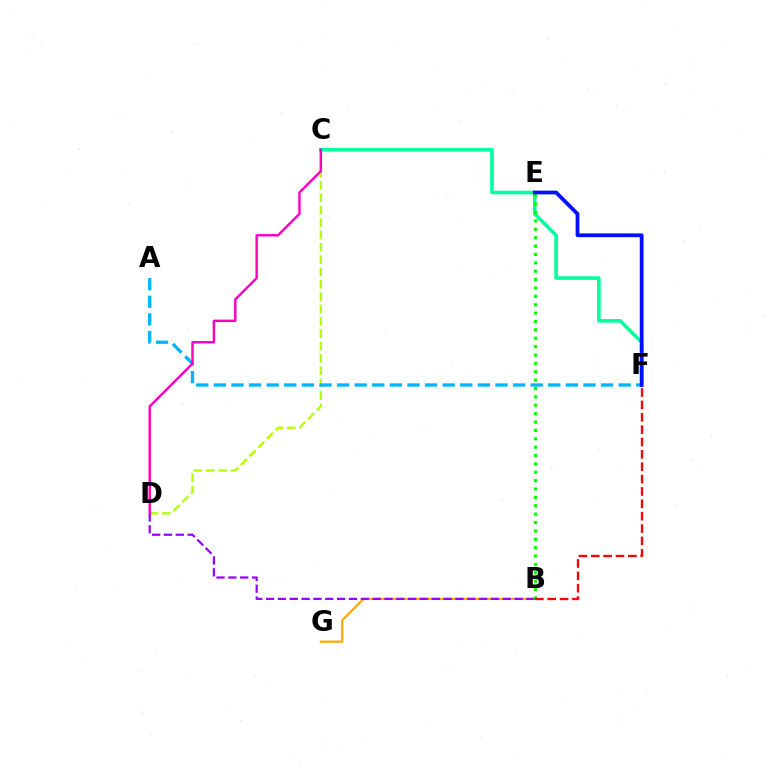{('C', 'D'): [{'color': '#b3ff00', 'line_style': 'dashed', 'thickness': 1.68}, {'color': '#ff00bd', 'line_style': 'solid', 'thickness': 1.75}], ('A', 'F'): [{'color': '#00b5ff', 'line_style': 'dashed', 'thickness': 2.39}], ('B', 'G'): [{'color': '#ffa500', 'line_style': 'solid', 'thickness': 1.57}], ('B', 'D'): [{'color': '#9b00ff', 'line_style': 'dashed', 'thickness': 1.61}], ('C', 'F'): [{'color': '#00ff9d', 'line_style': 'solid', 'thickness': 2.58}], ('B', 'E'): [{'color': '#08ff00', 'line_style': 'dotted', 'thickness': 2.28}], ('E', 'F'): [{'color': '#0010ff', 'line_style': 'solid', 'thickness': 2.71}], ('B', 'F'): [{'color': '#ff0000', 'line_style': 'dashed', 'thickness': 1.68}]}